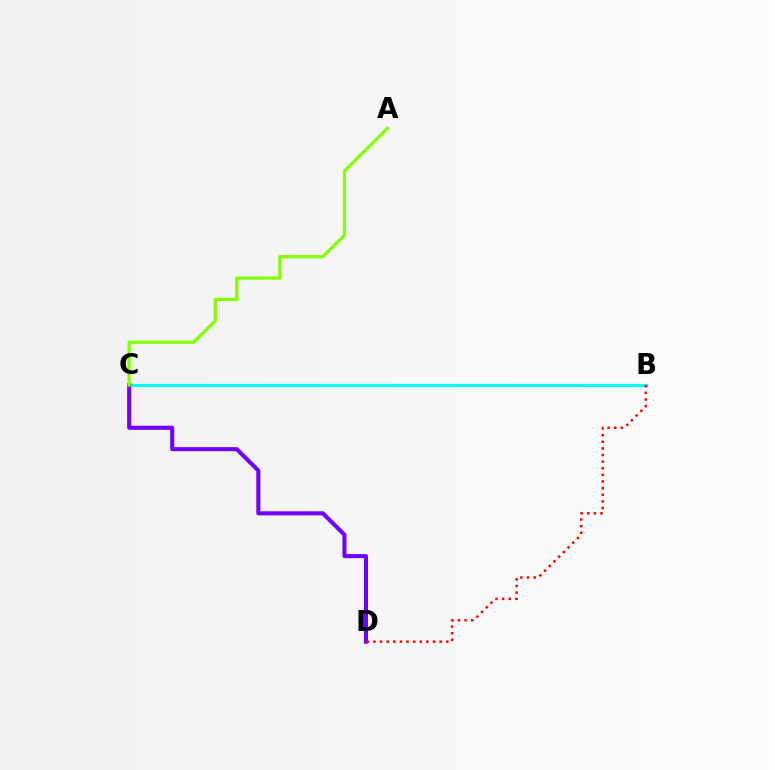{('B', 'C'): [{'color': '#00fff6', 'line_style': 'solid', 'thickness': 2.3}], ('C', 'D'): [{'color': '#7200ff', 'line_style': 'solid', 'thickness': 2.94}], ('A', 'C'): [{'color': '#84ff00', 'line_style': 'solid', 'thickness': 2.34}], ('B', 'D'): [{'color': '#ff0000', 'line_style': 'dotted', 'thickness': 1.8}]}